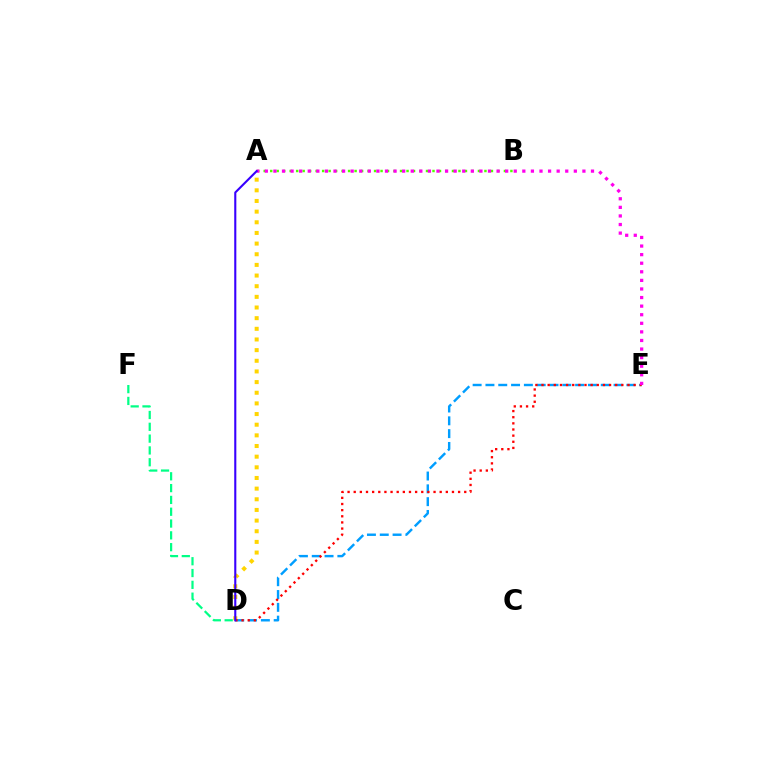{('D', 'E'): [{'color': '#009eff', 'line_style': 'dashed', 'thickness': 1.74}, {'color': '#ff0000', 'line_style': 'dotted', 'thickness': 1.67}], ('A', 'D'): [{'color': '#ffd500', 'line_style': 'dotted', 'thickness': 2.89}, {'color': '#3700ff', 'line_style': 'solid', 'thickness': 1.51}], ('D', 'F'): [{'color': '#00ff86', 'line_style': 'dashed', 'thickness': 1.6}], ('A', 'B'): [{'color': '#4fff00', 'line_style': 'dotted', 'thickness': 1.76}], ('A', 'E'): [{'color': '#ff00ed', 'line_style': 'dotted', 'thickness': 2.33}]}